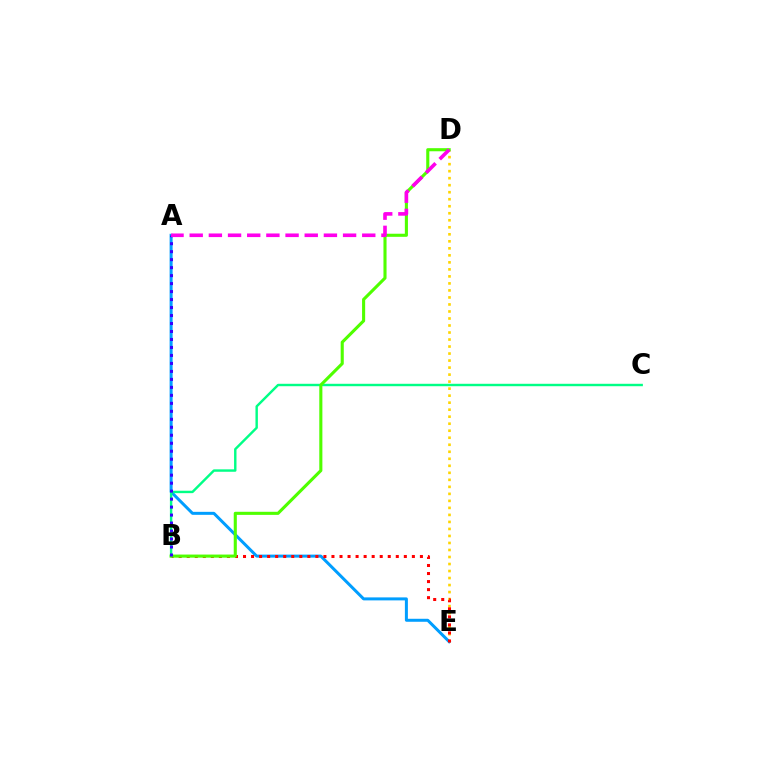{('D', 'E'): [{'color': '#ffd500', 'line_style': 'dotted', 'thickness': 1.91}], ('A', 'E'): [{'color': '#009eff', 'line_style': 'solid', 'thickness': 2.16}], ('B', 'E'): [{'color': '#ff0000', 'line_style': 'dotted', 'thickness': 2.18}], ('B', 'C'): [{'color': '#00ff86', 'line_style': 'solid', 'thickness': 1.74}], ('B', 'D'): [{'color': '#4fff00', 'line_style': 'solid', 'thickness': 2.23}], ('A', 'B'): [{'color': '#3700ff', 'line_style': 'dotted', 'thickness': 2.17}], ('A', 'D'): [{'color': '#ff00ed', 'line_style': 'dashed', 'thickness': 2.6}]}